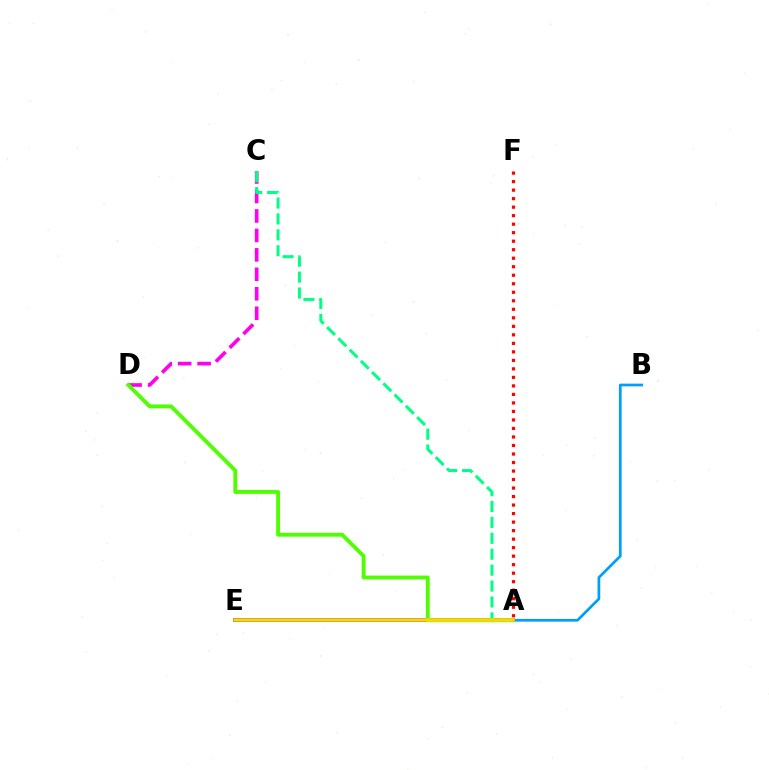{('C', 'D'): [{'color': '#ff00ed', 'line_style': 'dashed', 'thickness': 2.64}], ('A', 'E'): [{'color': '#3700ff', 'line_style': 'solid', 'thickness': 2.84}, {'color': '#ffd500', 'line_style': 'solid', 'thickness': 2.56}], ('A', 'D'): [{'color': '#4fff00', 'line_style': 'solid', 'thickness': 2.77}], ('A', 'C'): [{'color': '#00ff86', 'line_style': 'dashed', 'thickness': 2.16}], ('A', 'B'): [{'color': '#009eff', 'line_style': 'solid', 'thickness': 1.96}], ('A', 'F'): [{'color': '#ff0000', 'line_style': 'dotted', 'thickness': 2.31}]}